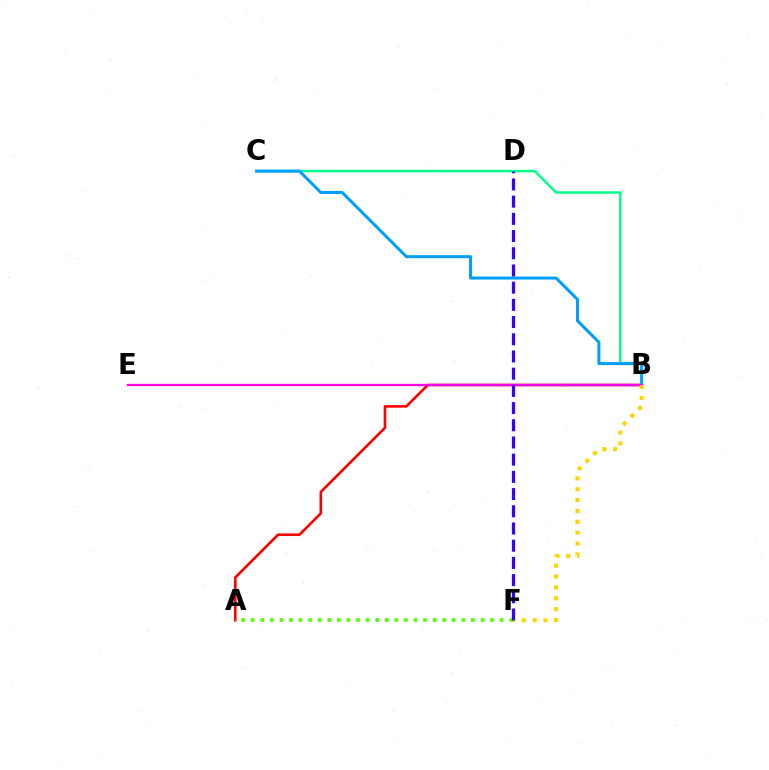{('B', 'C'): [{'color': '#00ff86', 'line_style': 'solid', 'thickness': 1.78}, {'color': '#009eff', 'line_style': 'solid', 'thickness': 2.17}], ('A', 'B'): [{'color': '#ff0000', 'line_style': 'solid', 'thickness': 1.88}], ('B', 'E'): [{'color': '#ff00ed', 'line_style': 'solid', 'thickness': 1.64}], ('A', 'F'): [{'color': '#4fff00', 'line_style': 'dotted', 'thickness': 2.6}], ('B', 'F'): [{'color': '#ffd500', 'line_style': 'dotted', 'thickness': 2.95}], ('D', 'F'): [{'color': '#3700ff', 'line_style': 'dashed', 'thickness': 2.34}]}